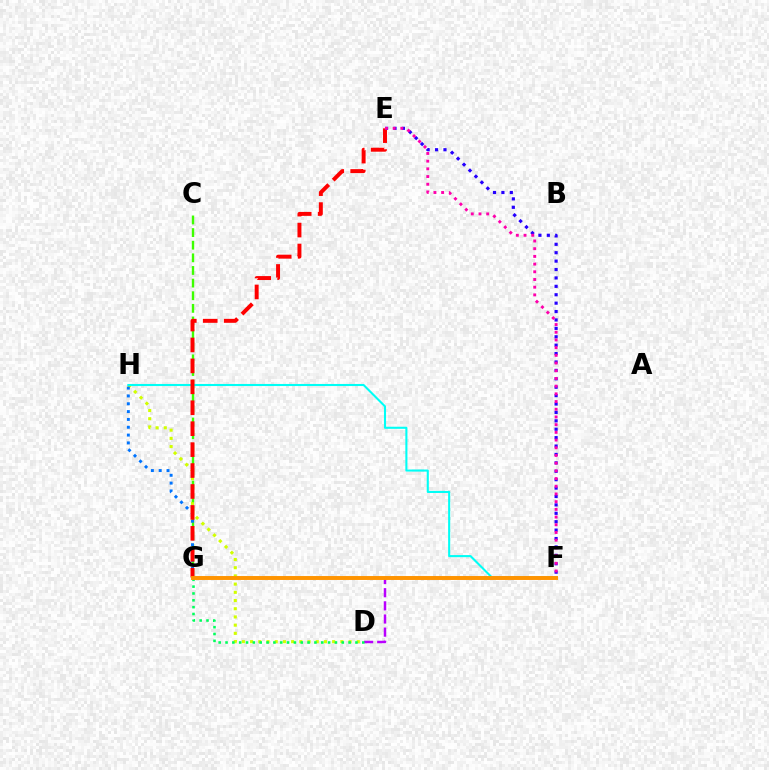{('D', 'H'): [{'color': '#d1ff00', 'line_style': 'dotted', 'thickness': 2.23}], ('C', 'G'): [{'color': '#3dff00', 'line_style': 'dashed', 'thickness': 1.72}], ('G', 'H'): [{'color': '#0074ff', 'line_style': 'dotted', 'thickness': 2.13}], ('F', 'H'): [{'color': '#00fff6', 'line_style': 'solid', 'thickness': 1.5}], ('E', 'G'): [{'color': '#ff0000', 'line_style': 'dashed', 'thickness': 2.84}], ('D', 'F'): [{'color': '#b900ff', 'line_style': 'dashed', 'thickness': 1.79}], ('E', 'F'): [{'color': '#2500ff', 'line_style': 'dotted', 'thickness': 2.28}, {'color': '#ff00ac', 'line_style': 'dotted', 'thickness': 2.09}], ('D', 'G'): [{'color': '#00ff5c', 'line_style': 'dotted', 'thickness': 1.86}], ('F', 'G'): [{'color': '#ff9400', 'line_style': 'solid', 'thickness': 2.83}]}